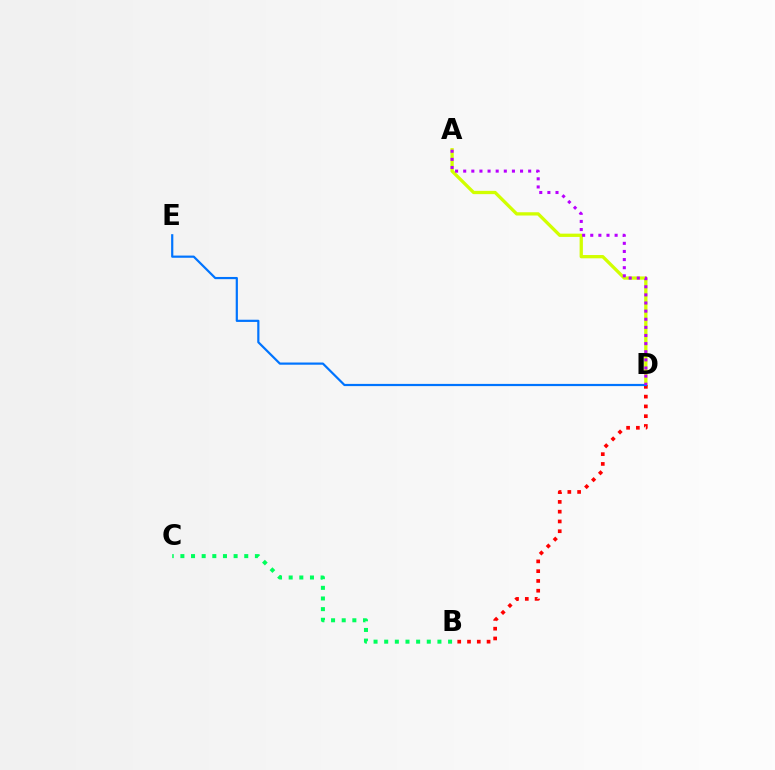{('B', 'C'): [{'color': '#00ff5c', 'line_style': 'dotted', 'thickness': 2.89}], ('A', 'D'): [{'color': '#d1ff00', 'line_style': 'solid', 'thickness': 2.36}, {'color': '#b900ff', 'line_style': 'dotted', 'thickness': 2.21}], ('B', 'D'): [{'color': '#ff0000', 'line_style': 'dotted', 'thickness': 2.66}], ('D', 'E'): [{'color': '#0074ff', 'line_style': 'solid', 'thickness': 1.58}]}